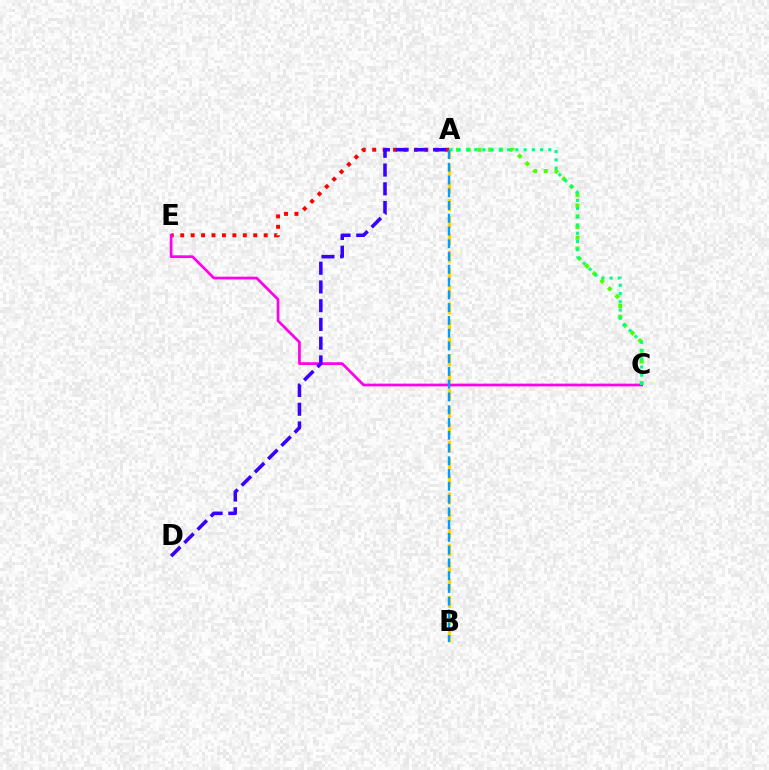{('A', 'C'): [{'color': '#4fff00', 'line_style': 'dotted', 'thickness': 2.92}, {'color': '#00ff86', 'line_style': 'dotted', 'thickness': 2.24}], ('A', 'B'): [{'color': '#ffd500', 'line_style': 'dashed', 'thickness': 2.35}, {'color': '#009eff', 'line_style': 'dashed', 'thickness': 1.73}], ('A', 'E'): [{'color': '#ff0000', 'line_style': 'dotted', 'thickness': 2.83}], ('C', 'E'): [{'color': '#ff00ed', 'line_style': 'solid', 'thickness': 1.96}], ('A', 'D'): [{'color': '#3700ff', 'line_style': 'dashed', 'thickness': 2.54}]}